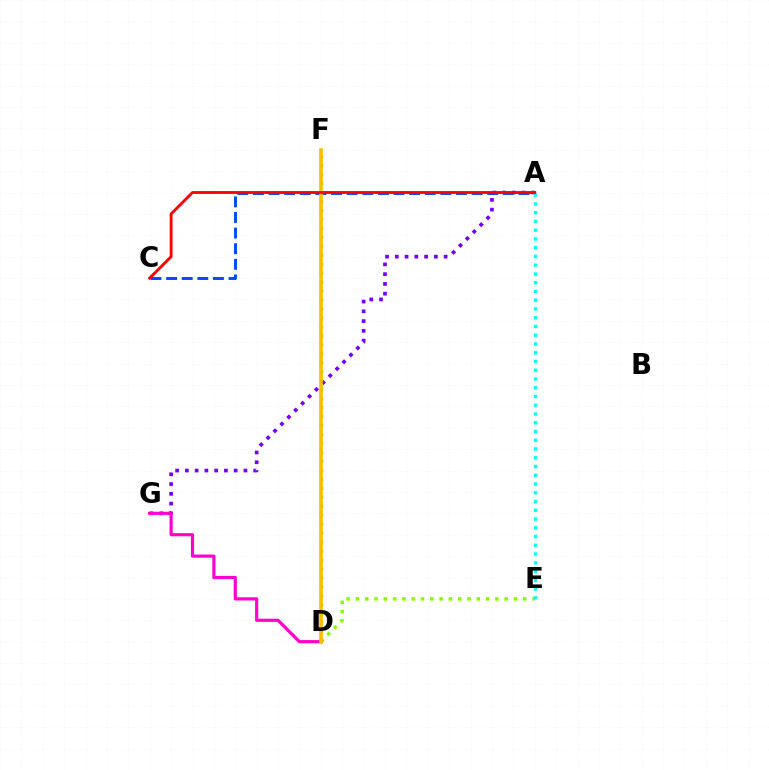{('D', 'E'): [{'color': '#84ff00', 'line_style': 'dotted', 'thickness': 2.53}], ('D', 'F'): [{'color': '#00ff39', 'line_style': 'dotted', 'thickness': 2.44}, {'color': '#ffbd00', 'line_style': 'solid', 'thickness': 2.63}], ('A', 'G'): [{'color': '#7200ff', 'line_style': 'dotted', 'thickness': 2.65}], ('A', 'C'): [{'color': '#004bff', 'line_style': 'dashed', 'thickness': 2.12}, {'color': '#ff0000', 'line_style': 'solid', 'thickness': 2.06}], ('D', 'G'): [{'color': '#ff00cf', 'line_style': 'solid', 'thickness': 2.28}], ('A', 'E'): [{'color': '#00fff6', 'line_style': 'dotted', 'thickness': 2.38}]}